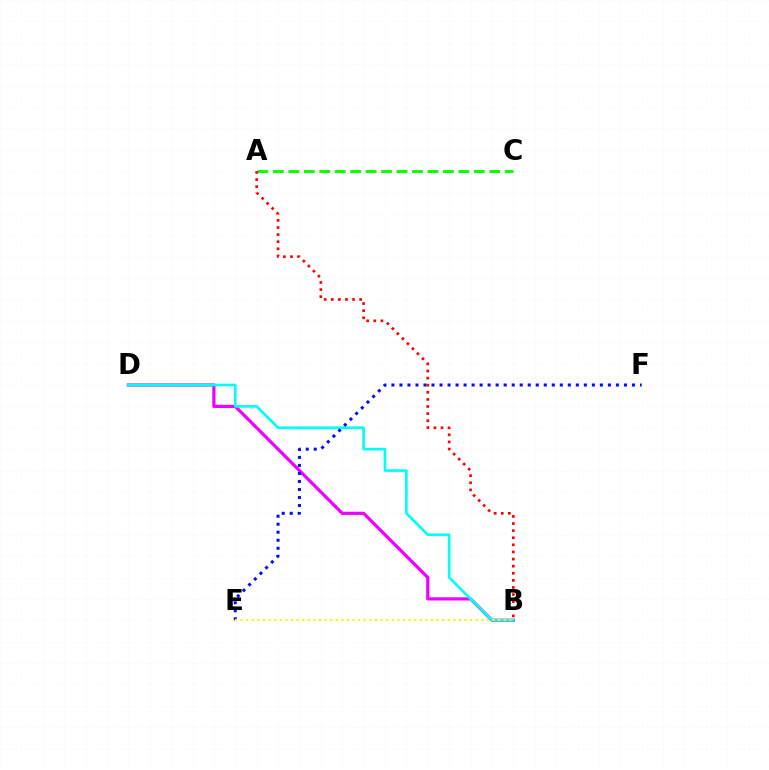{('B', 'D'): [{'color': '#ee00ff', 'line_style': 'solid', 'thickness': 2.31}, {'color': '#00fff6', 'line_style': 'solid', 'thickness': 1.92}], ('A', 'C'): [{'color': '#08ff00', 'line_style': 'dashed', 'thickness': 2.1}], ('E', 'F'): [{'color': '#0010ff', 'line_style': 'dotted', 'thickness': 2.18}], ('B', 'E'): [{'color': '#fcf500', 'line_style': 'dotted', 'thickness': 1.52}], ('A', 'B'): [{'color': '#ff0000', 'line_style': 'dotted', 'thickness': 1.93}]}